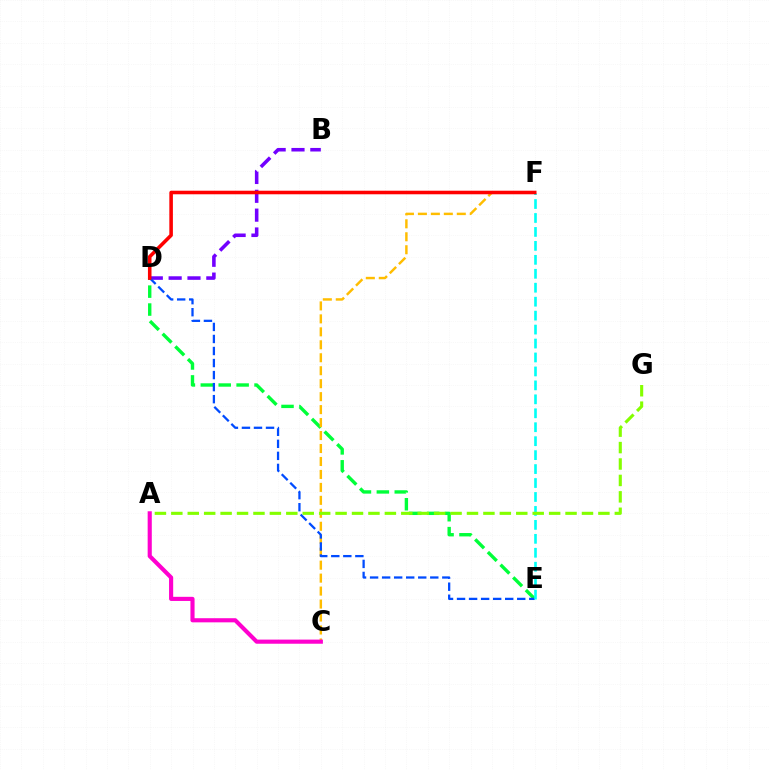{('D', 'E'): [{'color': '#00ff39', 'line_style': 'dashed', 'thickness': 2.43}, {'color': '#004bff', 'line_style': 'dashed', 'thickness': 1.64}], ('C', 'F'): [{'color': '#ffbd00', 'line_style': 'dashed', 'thickness': 1.76}], ('B', 'D'): [{'color': '#7200ff', 'line_style': 'dashed', 'thickness': 2.56}], ('A', 'C'): [{'color': '#ff00cf', 'line_style': 'solid', 'thickness': 2.97}], ('E', 'F'): [{'color': '#00fff6', 'line_style': 'dashed', 'thickness': 1.9}], ('A', 'G'): [{'color': '#84ff00', 'line_style': 'dashed', 'thickness': 2.23}], ('D', 'F'): [{'color': '#ff0000', 'line_style': 'solid', 'thickness': 2.57}]}